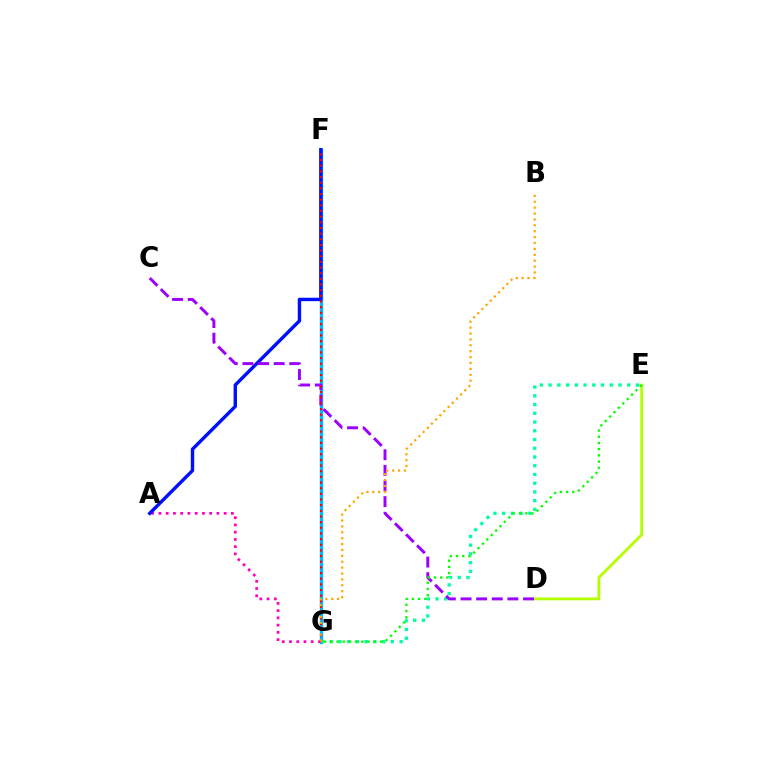{('F', 'G'): [{'color': '#00b5ff', 'line_style': 'solid', 'thickness': 2.41}, {'color': '#ff0000', 'line_style': 'dotted', 'thickness': 1.54}], ('A', 'G'): [{'color': '#ff00bd', 'line_style': 'dotted', 'thickness': 1.97}], ('E', 'G'): [{'color': '#00ff9d', 'line_style': 'dotted', 'thickness': 2.37}, {'color': '#08ff00', 'line_style': 'dotted', 'thickness': 1.69}], ('D', 'E'): [{'color': '#b3ff00', 'line_style': 'solid', 'thickness': 2.02}], ('A', 'F'): [{'color': '#0010ff', 'line_style': 'solid', 'thickness': 2.46}], ('C', 'D'): [{'color': '#9b00ff', 'line_style': 'dashed', 'thickness': 2.12}], ('B', 'G'): [{'color': '#ffa500', 'line_style': 'dotted', 'thickness': 1.6}]}